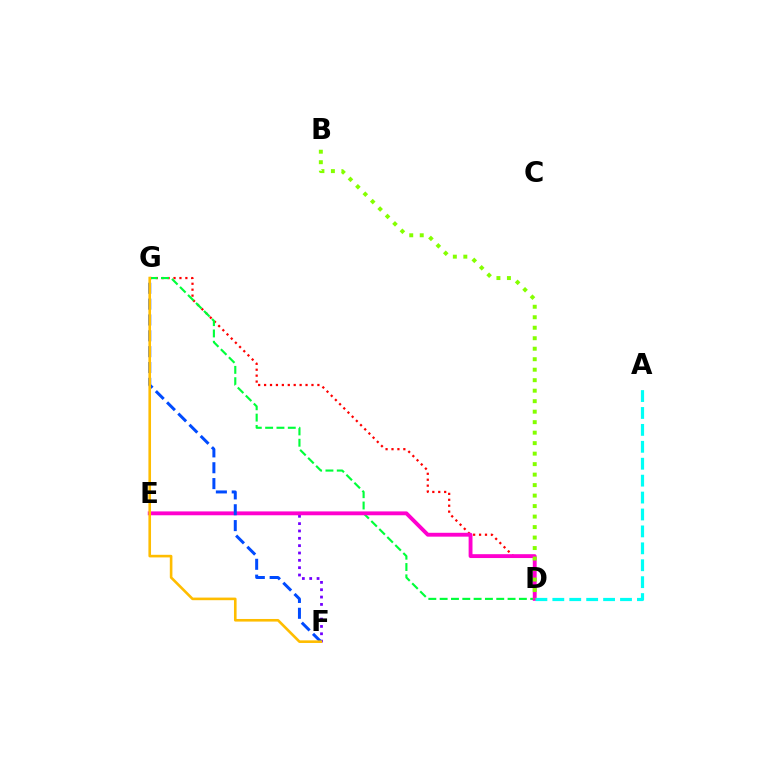{('D', 'G'): [{'color': '#ff0000', 'line_style': 'dotted', 'thickness': 1.61}, {'color': '#00ff39', 'line_style': 'dashed', 'thickness': 1.54}], ('E', 'F'): [{'color': '#7200ff', 'line_style': 'dotted', 'thickness': 1.99}], ('D', 'E'): [{'color': '#ff00cf', 'line_style': 'solid', 'thickness': 2.78}], ('F', 'G'): [{'color': '#004bff', 'line_style': 'dashed', 'thickness': 2.15}, {'color': '#ffbd00', 'line_style': 'solid', 'thickness': 1.88}], ('A', 'D'): [{'color': '#00fff6', 'line_style': 'dashed', 'thickness': 2.3}], ('B', 'D'): [{'color': '#84ff00', 'line_style': 'dotted', 'thickness': 2.85}]}